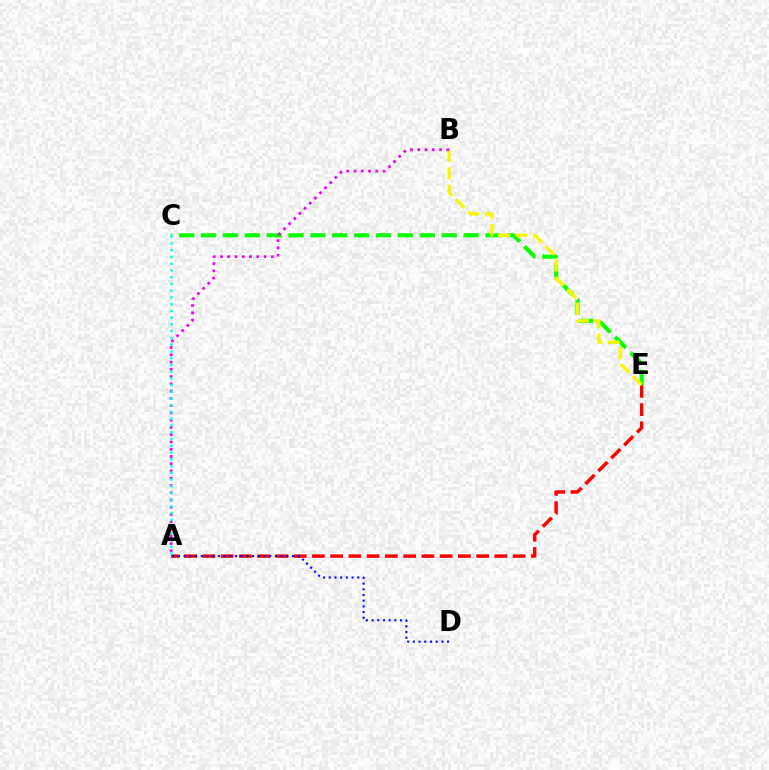{('C', 'E'): [{'color': '#08ff00', 'line_style': 'dashed', 'thickness': 2.97}], ('A', 'E'): [{'color': '#ff0000', 'line_style': 'dashed', 'thickness': 2.48}], ('B', 'E'): [{'color': '#fcf500', 'line_style': 'dashed', 'thickness': 2.36}], ('A', 'D'): [{'color': '#0010ff', 'line_style': 'dotted', 'thickness': 1.55}], ('A', 'B'): [{'color': '#ee00ff', 'line_style': 'dotted', 'thickness': 1.97}], ('A', 'C'): [{'color': '#00fff6', 'line_style': 'dotted', 'thickness': 1.83}]}